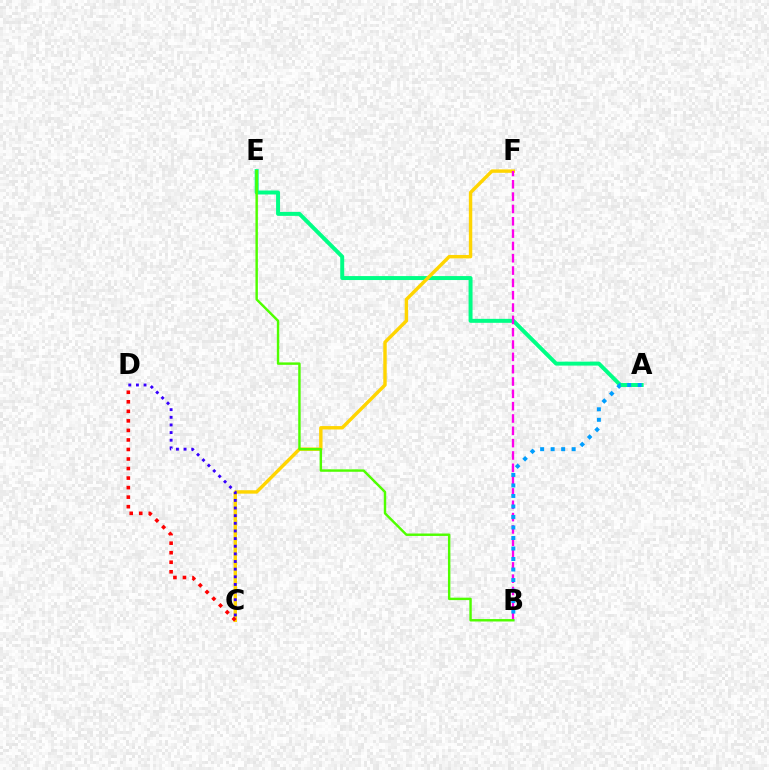{('A', 'E'): [{'color': '#00ff86', 'line_style': 'solid', 'thickness': 2.86}], ('C', 'F'): [{'color': '#ffd500', 'line_style': 'solid', 'thickness': 2.46}], ('C', 'D'): [{'color': '#ff0000', 'line_style': 'dotted', 'thickness': 2.59}, {'color': '#3700ff', 'line_style': 'dotted', 'thickness': 2.08}], ('B', 'F'): [{'color': '#ff00ed', 'line_style': 'dashed', 'thickness': 1.67}], ('A', 'B'): [{'color': '#009eff', 'line_style': 'dotted', 'thickness': 2.86}], ('B', 'E'): [{'color': '#4fff00', 'line_style': 'solid', 'thickness': 1.75}]}